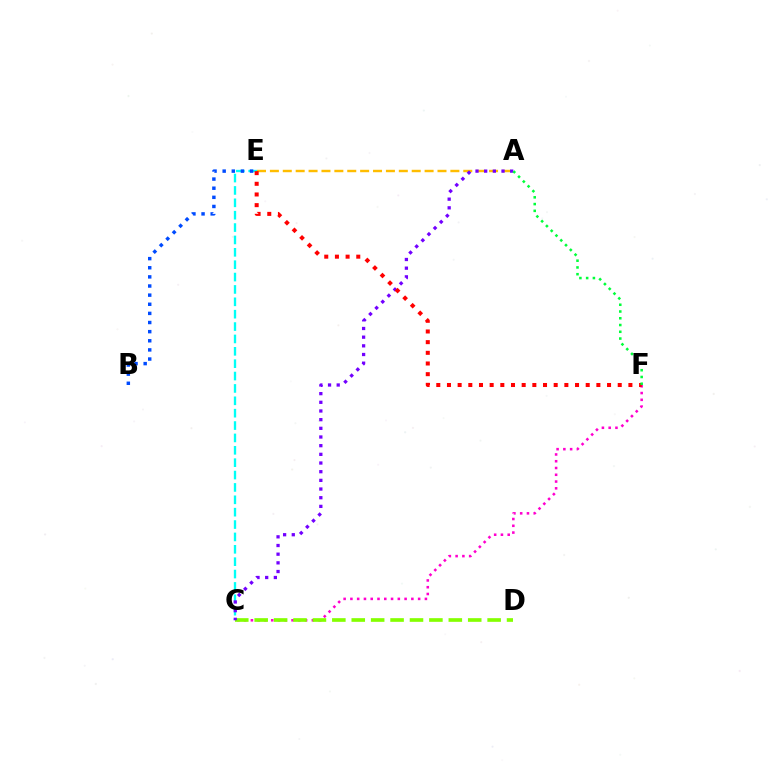{('C', 'F'): [{'color': '#ff00cf', 'line_style': 'dotted', 'thickness': 1.84}], ('A', 'E'): [{'color': '#ffbd00', 'line_style': 'dashed', 'thickness': 1.75}], ('C', 'D'): [{'color': '#84ff00', 'line_style': 'dashed', 'thickness': 2.64}], ('C', 'E'): [{'color': '#00fff6', 'line_style': 'dashed', 'thickness': 1.68}], ('A', 'C'): [{'color': '#7200ff', 'line_style': 'dotted', 'thickness': 2.36}], ('E', 'F'): [{'color': '#ff0000', 'line_style': 'dotted', 'thickness': 2.9}], ('B', 'E'): [{'color': '#004bff', 'line_style': 'dotted', 'thickness': 2.48}], ('A', 'F'): [{'color': '#00ff39', 'line_style': 'dotted', 'thickness': 1.84}]}